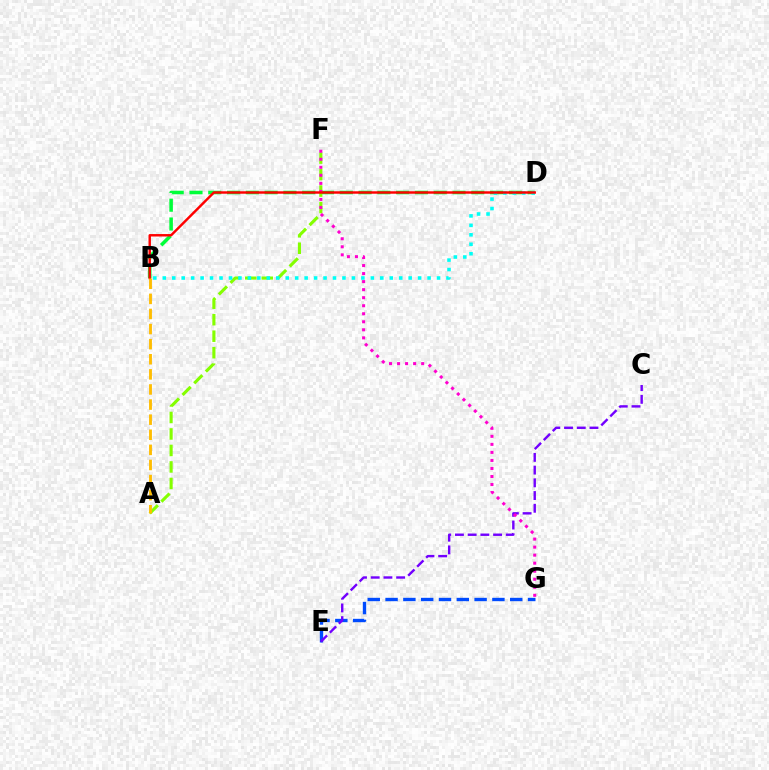{('E', 'G'): [{'color': '#004bff', 'line_style': 'dashed', 'thickness': 2.42}], ('C', 'E'): [{'color': '#7200ff', 'line_style': 'dashed', 'thickness': 1.73}], ('B', 'D'): [{'color': '#00ff39', 'line_style': 'dashed', 'thickness': 2.55}, {'color': '#00fff6', 'line_style': 'dotted', 'thickness': 2.57}, {'color': '#ff0000', 'line_style': 'solid', 'thickness': 1.76}], ('A', 'F'): [{'color': '#84ff00', 'line_style': 'dashed', 'thickness': 2.24}], ('F', 'G'): [{'color': '#ff00cf', 'line_style': 'dotted', 'thickness': 2.18}], ('A', 'B'): [{'color': '#ffbd00', 'line_style': 'dashed', 'thickness': 2.05}]}